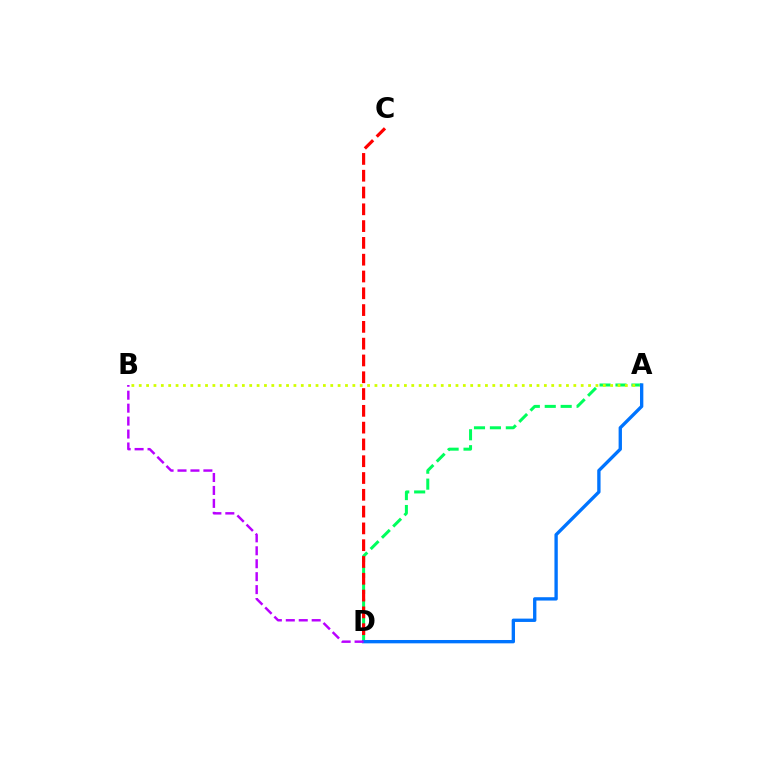{('A', 'D'): [{'color': '#00ff5c', 'line_style': 'dashed', 'thickness': 2.16}, {'color': '#0074ff', 'line_style': 'solid', 'thickness': 2.41}], ('A', 'B'): [{'color': '#d1ff00', 'line_style': 'dotted', 'thickness': 2.0}], ('C', 'D'): [{'color': '#ff0000', 'line_style': 'dashed', 'thickness': 2.28}], ('B', 'D'): [{'color': '#b900ff', 'line_style': 'dashed', 'thickness': 1.76}]}